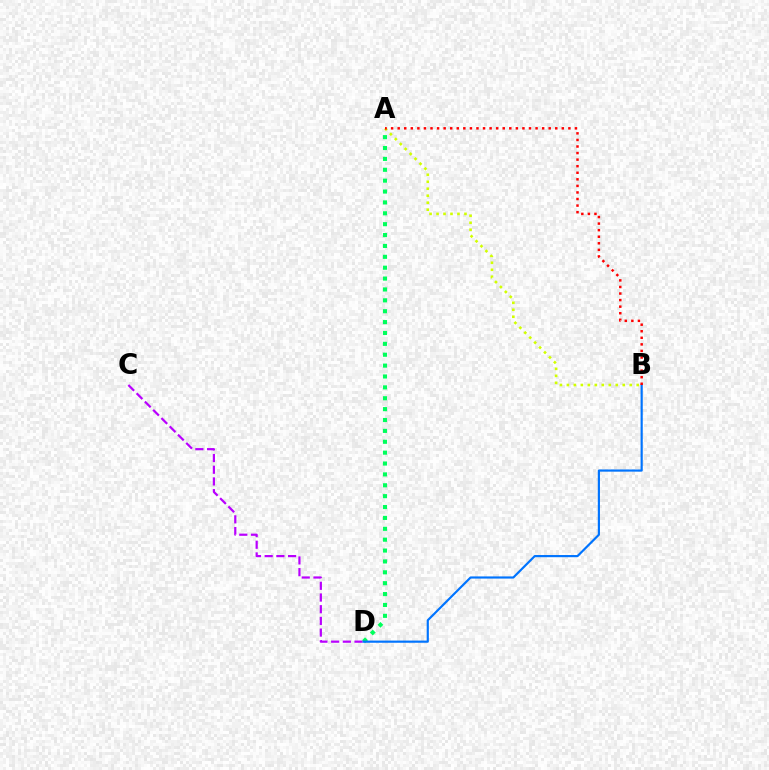{('C', 'D'): [{'color': '#b900ff', 'line_style': 'dashed', 'thickness': 1.59}], ('A', 'D'): [{'color': '#00ff5c', 'line_style': 'dotted', 'thickness': 2.96}], ('B', 'D'): [{'color': '#0074ff', 'line_style': 'solid', 'thickness': 1.57}], ('A', 'B'): [{'color': '#d1ff00', 'line_style': 'dotted', 'thickness': 1.9}, {'color': '#ff0000', 'line_style': 'dotted', 'thickness': 1.78}]}